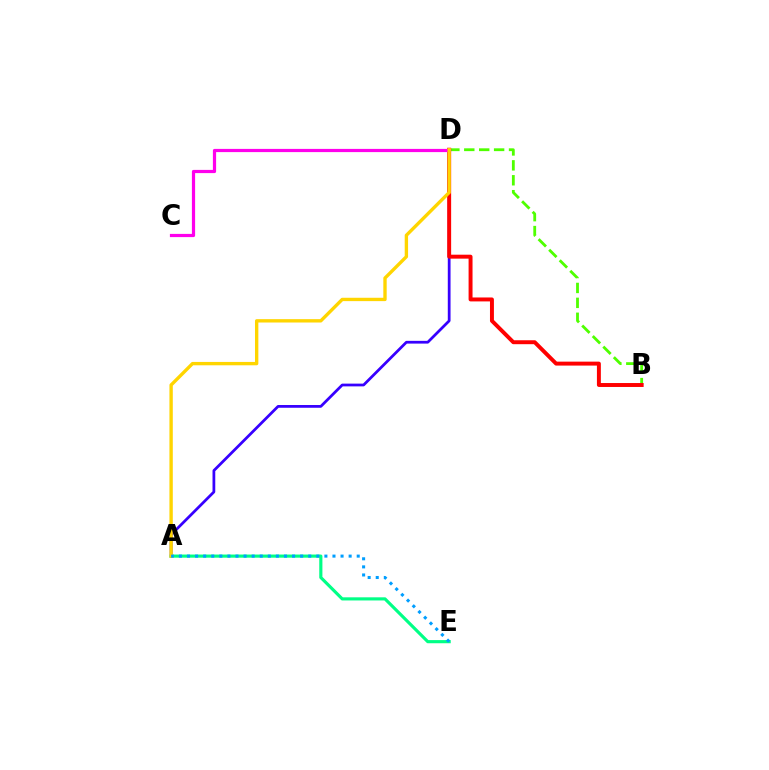{('A', 'D'): [{'color': '#3700ff', 'line_style': 'solid', 'thickness': 1.98}, {'color': '#ffd500', 'line_style': 'solid', 'thickness': 2.42}], ('B', 'D'): [{'color': '#4fff00', 'line_style': 'dashed', 'thickness': 2.03}, {'color': '#ff0000', 'line_style': 'solid', 'thickness': 2.84}], ('C', 'D'): [{'color': '#ff00ed', 'line_style': 'solid', 'thickness': 2.31}], ('A', 'E'): [{'color': '#00ff86', 'line_style': 'solid', 'thickness': 2.27}, {'color': '#009eff', 'line_style': 'dotted', 'thickness': 2.2}]}